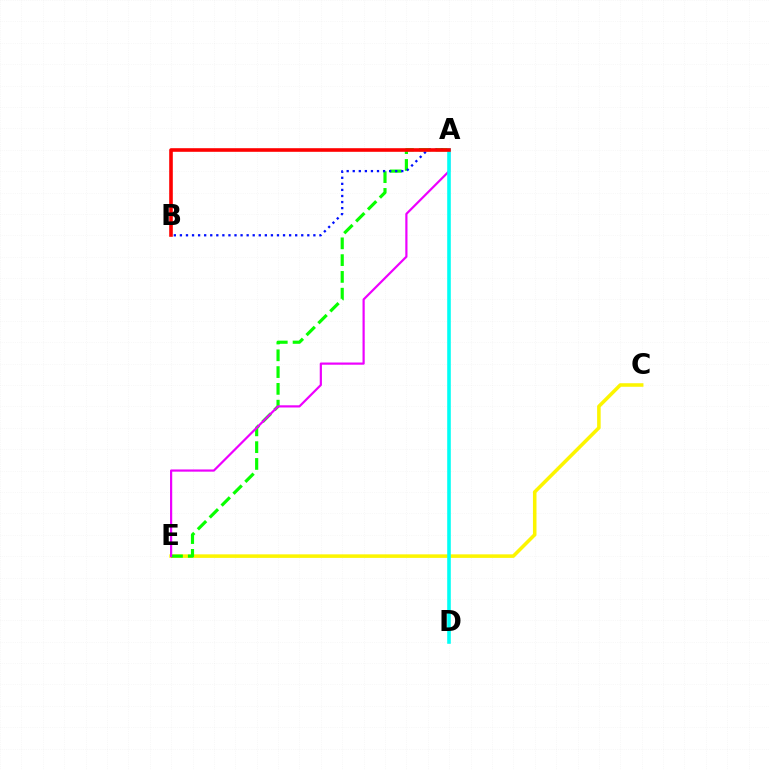{('C', 'E'): [{'color': '#fcf500', 'line_style': 'solid', 'thickness': 2.55}], ('A', 'E'): [{'color': '#08ff00', 'line_style': 'dashed', 'thickness': 2.28}, {'color': '#ee00ff', 'line_style': 'solid', 'thickness': 1.58}], ('A', 'B'): [{'color': '#0010ff', 'line_style': 'dotted', 'thickness': 1.65}, {'color': '#ff0000', 'line_style': 'solid', 'thickness': 2.6}], ('A', 'D'): [{'color': '#00fff6', 'line_style': 'solid', 'thickness': 2.59}]}